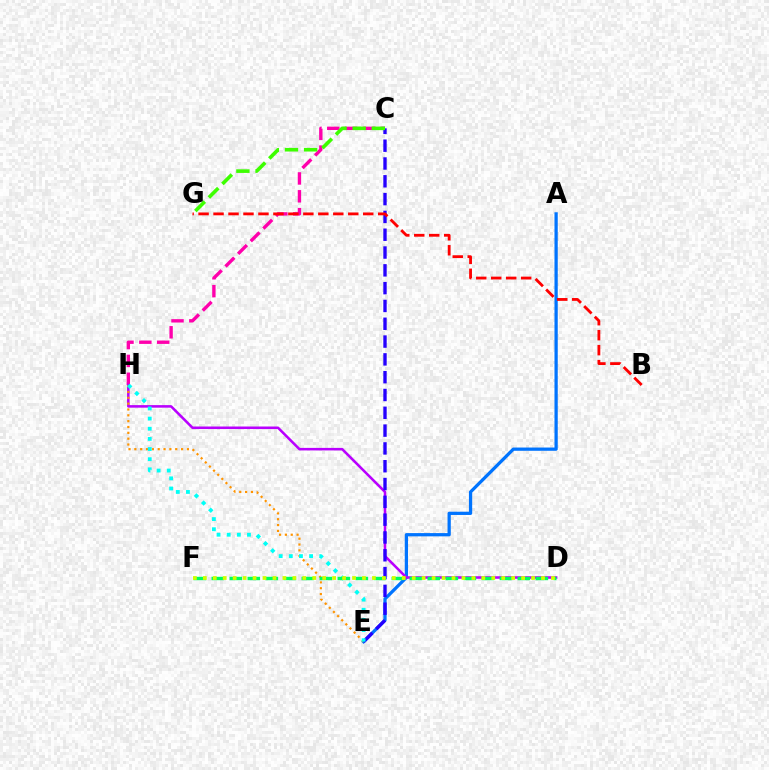{('C', 'H'): [{'color': '#ff00ac', 'line_style': 'dashed', 'thickness': 2.43}], ('A', 'E'): [{'color': '#0074ff', 'line_style': 'solid', 'thickness': 2.34}], ('D', 'H'): [{'color': '#b900ff', 'line_style': 'solid', 'thickness': 1.83}], ('E', 'H'): [{'color': '#ff9400', 'line_style': 'dotted', 'thickness': 1.59}, {'color': '#00fff6', 'line_style': 'dotted', 'thickness': 2.76}], ('C', 'E'): [{'color': '#2500ff', 'line_style': 'dashed', 'thickness': 2.42}], ('D', 'F'): [{'color': '#00ff5c', 'line_style': 'dashed', 'thickness': 2.45}, {'color': '#d1ff00', 'line_style': 'dotted', 'thickness': 2.7}], ('B', 'G'): [{'color': '#ff0000', 'line_style': 'dashed', 'thickness': 2.03}], ('C', 'G'): [{'color': '#3dff00', 'line_style': 'dashed', 'thickness': 2.6}]}